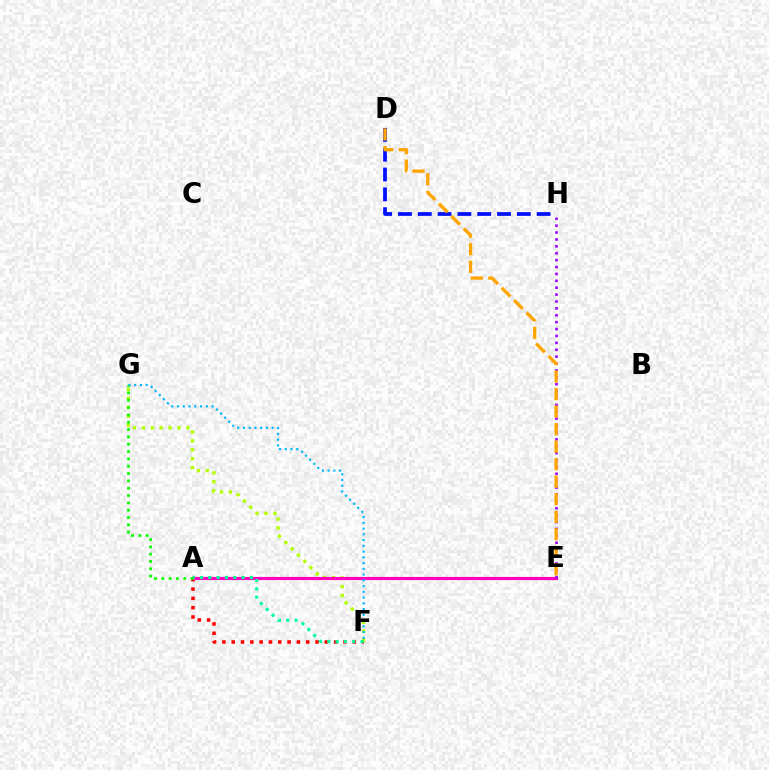{('A', 'F'): [{'color': '#ff0000', 'line_style': 'dotted', 'thickness': 2.53}, {'color': '#00ff9d', 'line_style': 'dotted', 'thickness': 2.26}], ('F', 'G'): [{'color': '#b3ff00', 'line_style': 'dotted', 'thickness': 2.42}, {'color': '#00b5ff', 'line_style': 'dotted', 'thickness': 1.56}], ('A', 'E'): [{'color': '#ff00bd', 'line_style': 'solid', 'thickness': 2.26}], ('D', 'H'): [{'color': '#0010ff', 'line_style': 'dashed', 'thickness': 2.69}], ('E', 'H'): [{'color': '#9b00ff', 'line_style': 'dotted', 'thickness': 1.87}], ('A', 'G'): [{'color': '#08ff00', 'line_style': 'dotted', 'thickness': 1.99}], ('D', 'E'): [{'color': '#ffa500', 'line_style': 'dashed', 'thickness': 2.38}]}